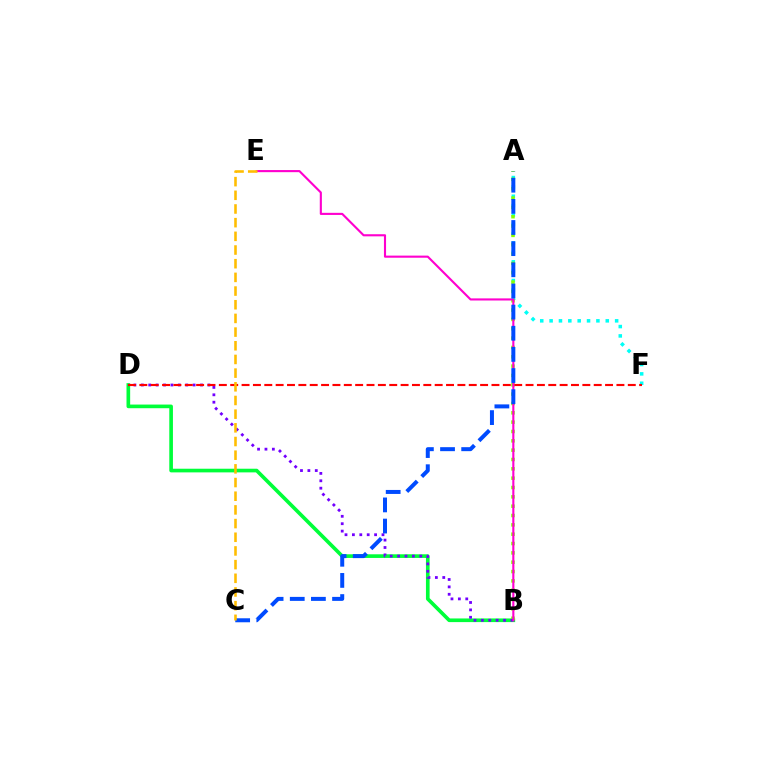{('A', 'F'): [{'color': '#00fff6', 'line_style': 'dotted', 'thickness': 2.54}], ('B', 'D'): [{'color': '#00ff39', 'line_style': 'solid', 'thickness': 2.63}, {'color': '#7200ff', 'line_style': 'dotted', 'thickness': 2.01}], ('A', 'B'): [{'color': '#84ff00', 'line_style': 'dotted', 'thickness': 2.54}], ('D', 'F'): [{'color': '#ff0000', 'line_style': 'dashed', 'thickness': 1.54}], ('B', 'E'): [{'color': '#ff00cf', 'line_style': 'solid', 'thickness': 1.52}], ('A', 'C'): [{'color': '#004bff', 'line_style': 'dashed', 'thickness': 2.87}], ('C', 'E'): [{'color': '#ffbd00', 'line_style': 'dashed', 'thickness': 1.86}]}